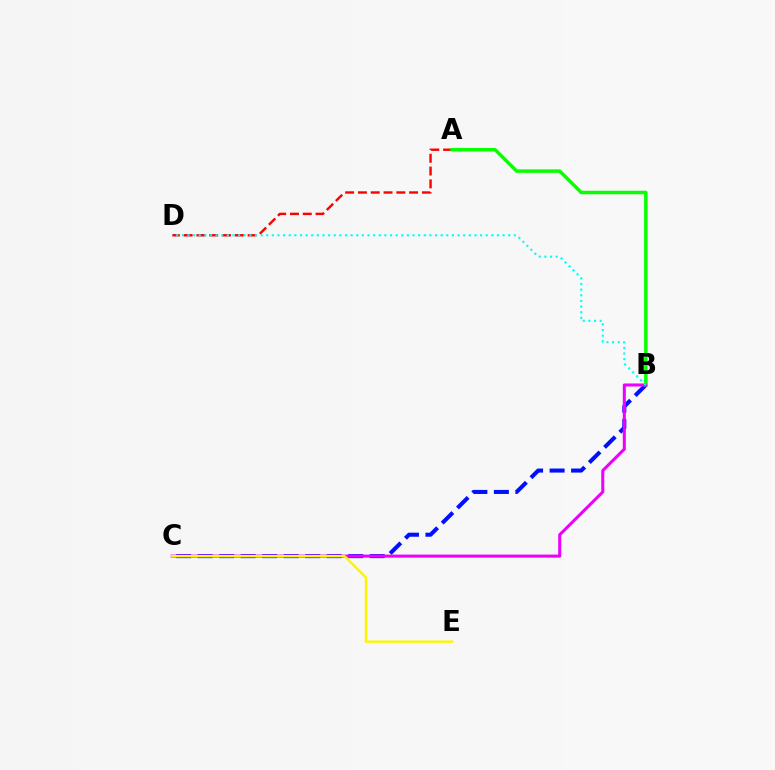{('A', 'D'): [{'color': '#ff0000', 'line_style': 'dashed', 'thickness': 1.74}], ('B', 'C'): [{'color': '#0010ff', 'line_style': 'dashed', 'thickness': 2.92}, {'color': '#ee00ff', 'line_style': 'solid', 'thickness': 2.19}], ('A', 'B'): [{'color': '#08ff00', 'line_style': 'solid', 'thickness': 2.51}], ('B', 'D'): [{'color': '#00fff6', 'line_style': 'dotted', 'thickness': 1.53}], ('C', 'E'): [{'color': '#fcf500', 'line_style': 'solid', 'thickness': 1.72}]}